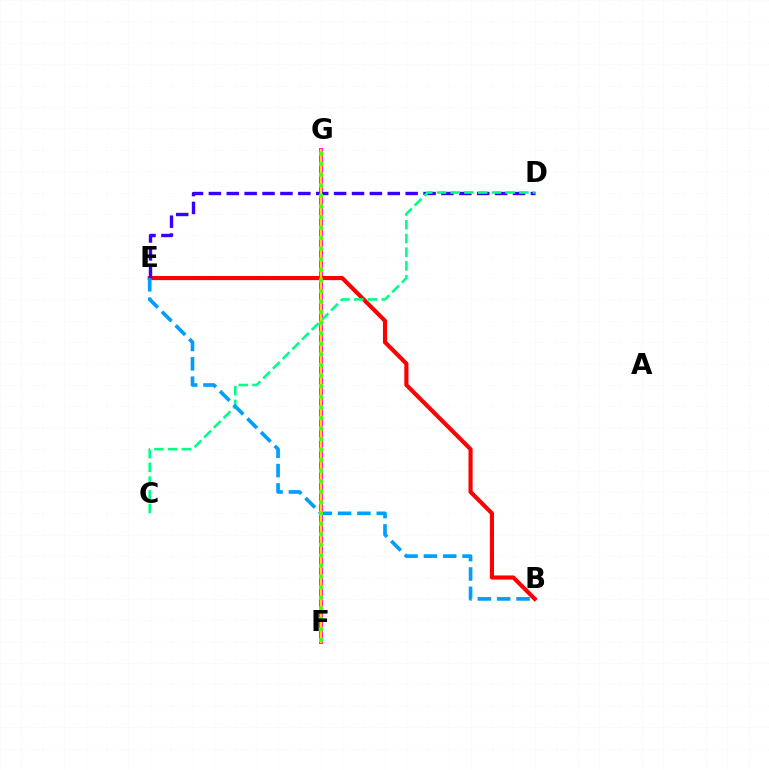{('F', 'G'): [{'color': '#ff00ed', 'line_style': 'solid', 'thickness': 2.82}, {'color': '#ffd500', 'line_style': 'solid', 'thickness': 1.65}, {'color': '#4fff00', 'line_style': 'dotted', 'thickness': 2.87}], ('B', 'E'): [{'color': '#ff0000', 'line_style': 'solid', 'thickness': 2.97}, {'color': '#009eff', 'line_style': 'dashed', 'thickness': 2.63}], ('D', 'E'): [{'color': '#3700ff', 'line_style': 'dashed', 'thickness': 2.43}], ('C', 'D'): [{'color': '#00ff86', 'line_style': 'dashed', 'thickness': 1.86}]}